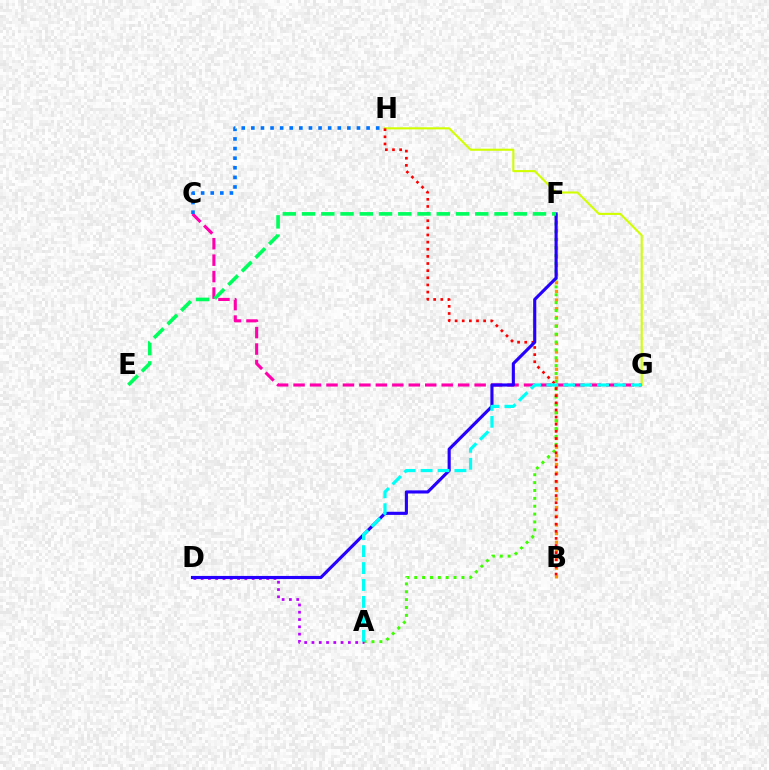{('G', 'H'): [{'color': '#d1ff00', 'line_style': 'solid', 'thickness': 1.5}], ('C', 'G'): [{'color': '#ff00ac', 'line_style': 'dashed', 'thickness': 2.24}], ('B', 'F'): [{'color': '#ff9400', 'line_style': 'dotted', 'thickness': 2.35}], ('A', 'F'): [{'color': '#3dff00', 'line_style': 'dotted', 'thickness': 2.14}], ('B', 'H'): [{'color': '#ff0000', 'line_style': 'dotted', 'thickness': 1.94}], ('A', 'D'): [{'color': '#b900ff', 'line_style': 'dotted', 'thickness': 1.98}], ('D', 'F'): [{'color': '#2500ff', 'line_style': 'solid', 'thickness': 2.25}], ('A', 'G'): [{'color': '#00fff6', 'line_style': 'dashed', 'thickness': 2.3}], ('C', 'H'): [{'color': '#0074ff', 'line_style': 'dotted', 'thickness': 2.61}], ('E', 'F'): [{'color': '#00ff5c', 'line_style': 'dashed', 'thickness': 2.61}]}